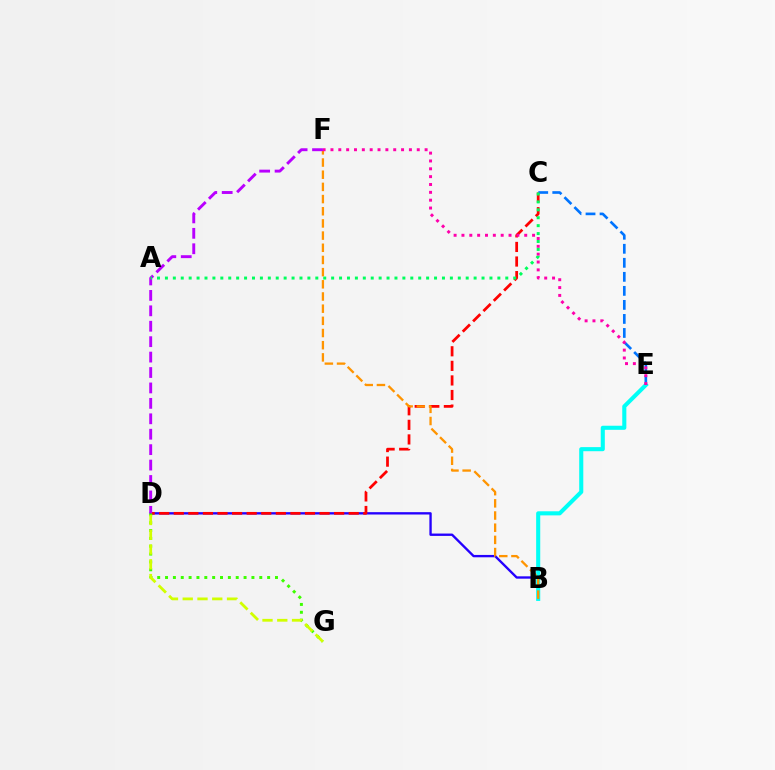{('B', 'D'): [{'color': '#2500ff', 'line_style': 'solid', 'thickness': 1.69}], ('C', 'D'): [{'color': '#ff0000', 'line_style': 'dashed', 'thickness': 1.98}], ('B', 'E'): [{'color': '#00fff6', 'line_style': 'solid', 'thickness': 2.94}], ('D', 'G'): [{'color': '#3dff00', 'line_style': 'dotted', 'thickness': 2.13}, {'color': '#d1ff00', 'line_style': 'dashed', 'thickness': 2.01}], ('B', 'F'): [{'color': '#ff9400', 'line_style': 'dashed', 'thickness': 1.65}], ('C', 'E'): [{'color': '#0074ff', 'line_style': 'dashed', 'thickness': 1.91}], ('E', 'F'): [{'color': '#ff00ac', 'line_style': 'dotted', 'thickness': 2.13}], ('D', 'F'): [{'color': '#b900ff', 'line_style': 'dashed', 'thickness': 2.1}], ('A', 'C'): [{'color': '#00ff5c', 'line_style': 'dotted', 'thickness': 2.15}]}